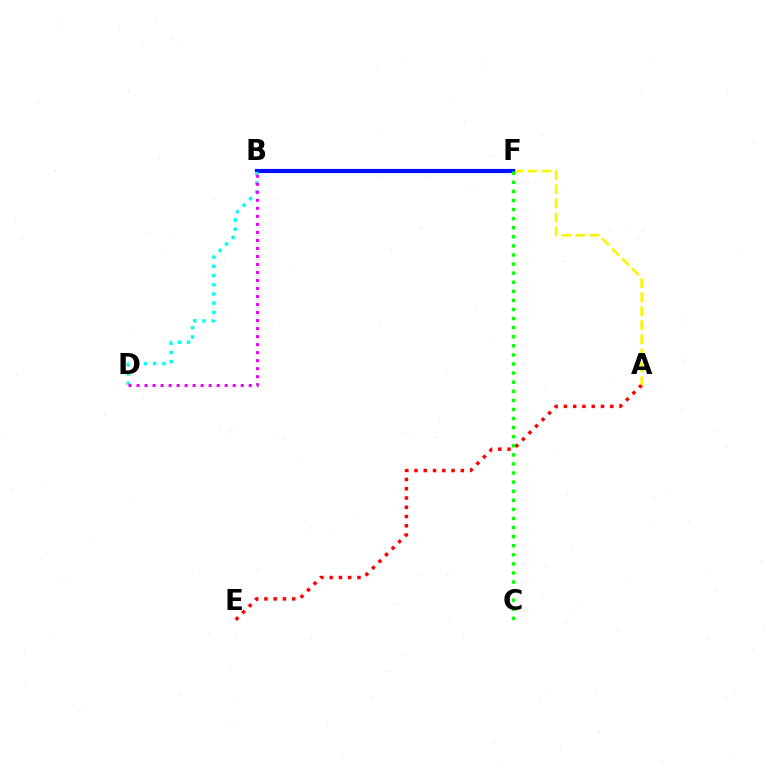{('A', 'E'): [{'color': '#ff0000', 'line_style': 'dotted', 'thickness': 2.52}], ('A', 'F'): [{'color': '#fcf500', 'line_style': 'dashed', 'thickness': 1.91}], ('B', 'F'): [{'color': '#0010ff', 'line_style': 'solid', 'thickness': 2.99}], ('B', 'D'): [{'color': '#00fff6', 'line_style': 'dotted', 'thickness': 2.5}, {'color': '#ee00ff', 'line_style': 'dotted', 'thickness': 2.18}], ('C', 'F'): [{'color': '#08ff00', 'line_style': 'dotted', 'thickness': 2.47}]}